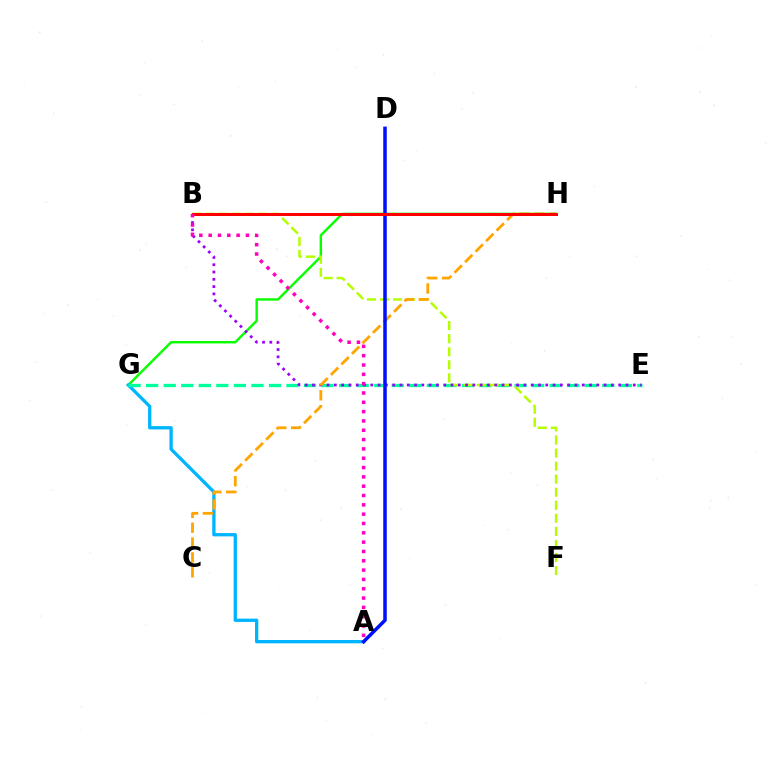{('G', 'H'): [{'color': '#08ff00', 'line_style': 'solid', 'thickness': 1.75}], ('A', 'G'): [{'color': '#00b5ff', 'line_style': 'solid', 'thickness': 2.38}], ('E', 'G'): [{'color': '#00ff9d', 'line_style': 'dashed', 'thickness': 2.38}], ('B', 'F'): [{'color': '#b3ff00', 'line_style': 'dashed', 'thickness': 1.77}], ('B', 'E'): [{'color': '#9b00ff', 'line_style': 'dotted', 'thickness': 1.98}], ('C', 'H'): [{'color': '#ffa500', 'line_style': 'dashed', 'thickness': 2.02}], ('A', 'D'): [{'color': '#0010ff', 'line_style': 'solid', 'thickness': 2.52}], ('B', 'H'): [{'color': '#ff0000', 'line_style': 'solid', 'thickness': 2.17}], ('A', 'B'): [{'color': '#ff00bd', 'line_style': 'dotted', 'thickness': 2.53}]}